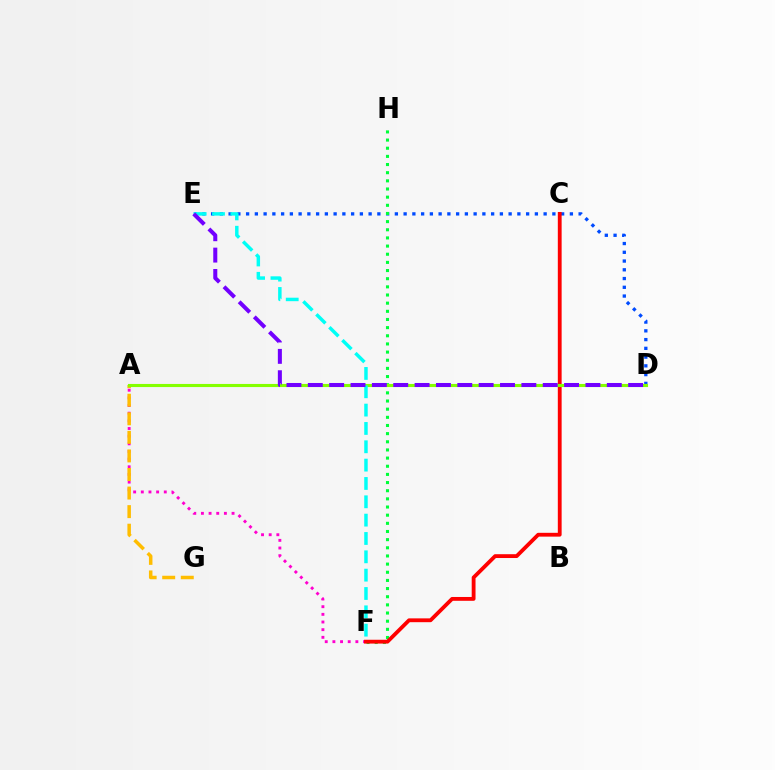{('D', 'E'): [{'color': '#004bff', 'line_style': 'dotted', 'thickness': 2.38}, {'color': '#7200ff', 'line_style': 'dashed', 'thickness': 2.9}], ('F', 'H'): [{'color': '#00ff39', 'line_style': 'dotted', 'thickness': 2.22}], ('A', 'F'): [{'color': '#ff00cf', 'line_style': 'dotted', 'thickness': 2.08}], ('C', 'F'): [{'color': '#ff0000', 'line_style': 'solid', 'thickness': 2.75}], ('A', 'G'): [{'color': '#ffbd00', 'line_style': 'dashed', 'thickness': 2.52}], ('A', 'D'): [{'color': '#84ff00', 'line_style': 'solid', 'thickness': 2.23}], ('E', 'F'): [{'color': '#00fff6', 'line_style': 'dashed', 'thickness': 2.49}]}